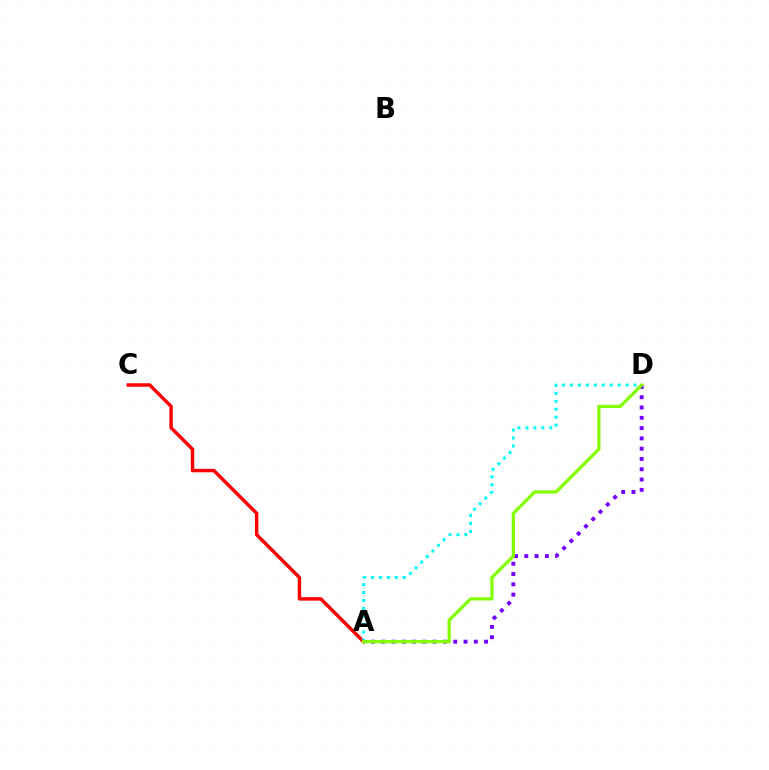{('A', 'D'): [{'color': '#7200ff', 'line_style': 'dotted', 'thickness': 2.8}, {'color': '#00fff6', 'line_style': 'dotted', 'thickness': 2.16}, {'color': '#84ff00', 'line_style': 'solid', 'thickness': 2.34}], ('A', 'C'): [{'color': '#ff0000', 'line_style': 'solid', 'thickness': 2.49}]}